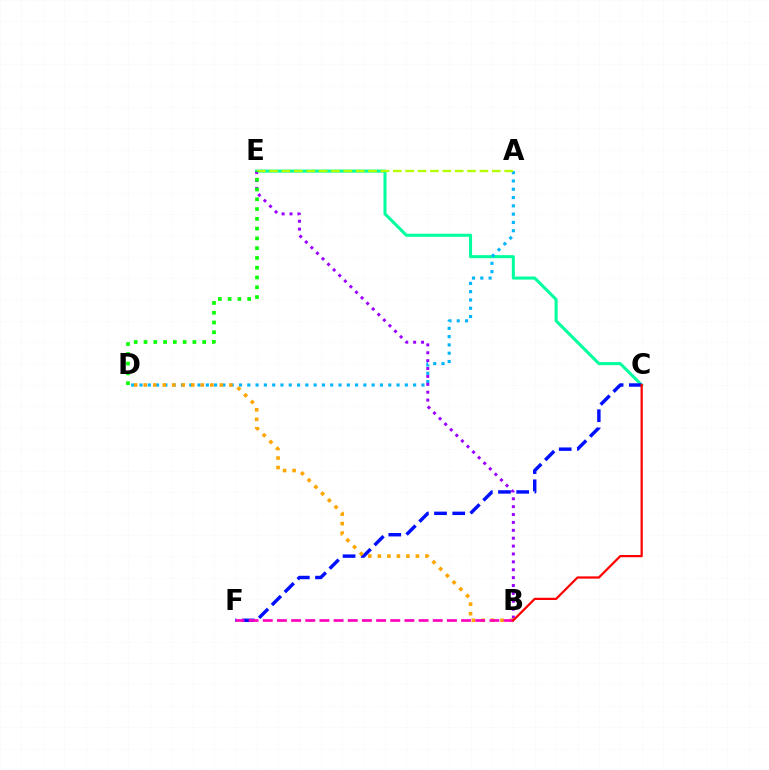{('C', 'E'): [{'color': '#00ff9d', 'line_style': 'solid', 'thickness': 2.19}], ('A', 'D'): [{'color': '#00b5ff', 'line_style': 'dotted', 'thickness': 2.25}], ('B', 'E'): [{'color': '#9b00ff', 'line_style': 'dotted', 'thickness': 2.14}], ('A', 'E'): [{'color': '#b3ff00', 'line_style': 'dashed', 'thickness': 1.68}], ('C', 'F'): [{'color': '#0010ff', 'line_style': 'dashed', 'thickness': 2.47}], ('B', 'D'): [{'color': '#ffa500', 'line_style': 'dotted', 'thickness': 2.59}], ('D', 'E'): [{'color': '#08ff00', 'line_style': 'dotted', 'thickness': 2.66}], ('B', 'F'): [{'color': '#ff00bd', 'line_style': 'dashed', 'thickness': 1.92}], ('B', 'C'): [{'color': '#ff0000', 'line_style': 'solid', 'thickness': 1.61}]}